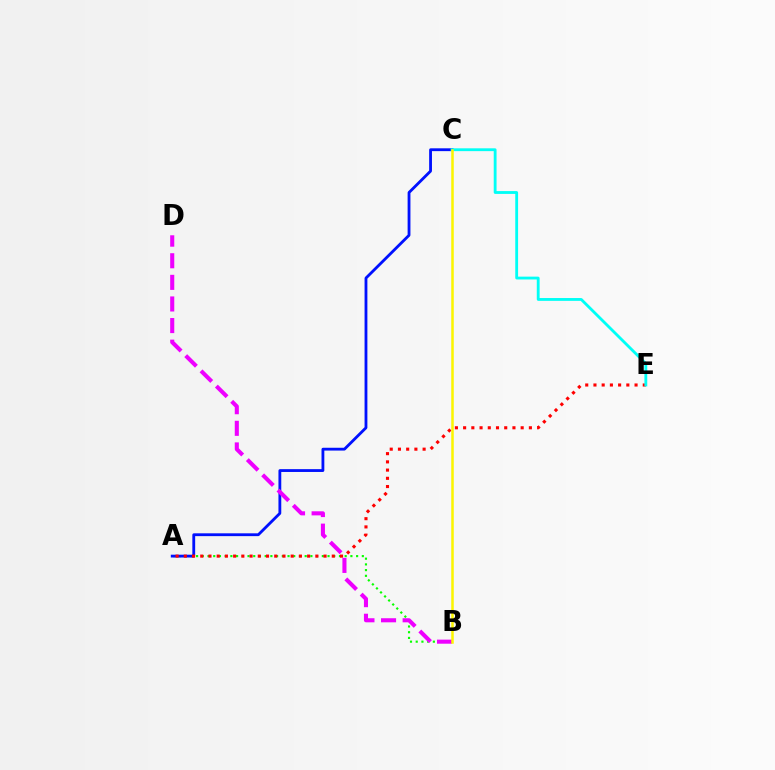{('A', 'B'): [{'color': '#08ff00', 'line_style': 'dotted', 'thickness': 1.55}], ('A', 'C'): [{'color': '#0010ff', 'line_style': 'solid', 'thickness': 2.03}], ('B', 'D'): [{'color': '#ee00ff', 'line_style': 'dashed', 'thickness': 2.93}], ('A', 'E'): [{'color': '#ff0000', 'line_style': 'dotted', 'thickness': 2.23}], ('C', 'E'): [{'color': '#00fff6', 'line_style': 'solid', 'thickness': 2.04}], ('B', 'C'): [{'color': '#fcf500', 'line_style': 'solid', 'thickness': 1.81}]}